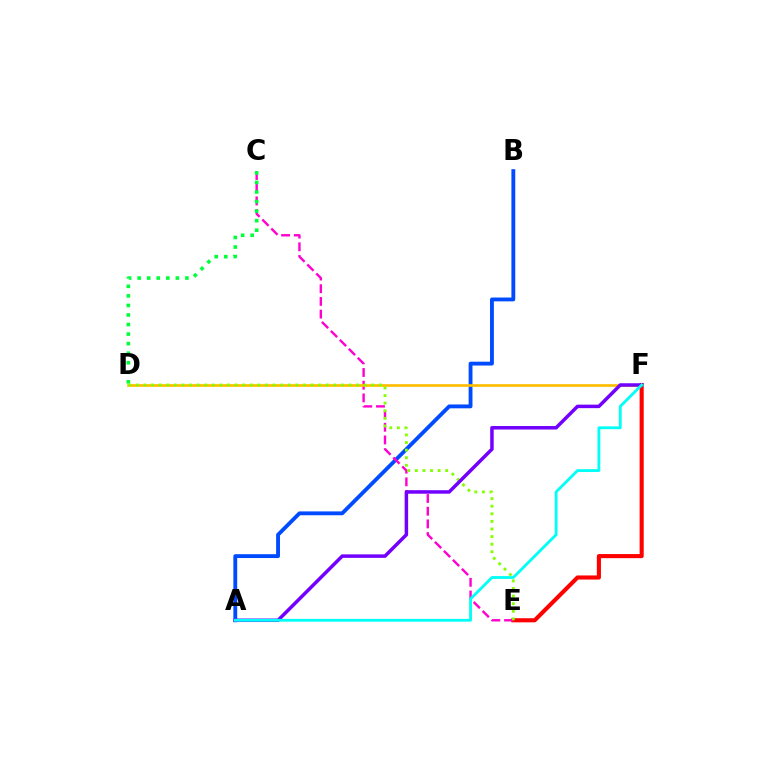{('A', 'B'): [{'color': '#004bff', 'line_style': 'solid', 'thickness': 2.77}], ('E', 'F'): [{'color': '#ff0000', 'line_style': 'solid', 'thickness': 2.95}], ('C', 'E'): [{'color': '#ff00cf', 'line_style': 'dashed', 'thickness': 1.72}], ('D', 'F'): [{'color': '#ffbd00', 'line_style': 'solid', 'thickness': 1.92}], ('C', 'D'): [{'color': '#00ff39', 'line_style': 'dotted', 'thickness': 2.6}], ('D', 'E'): [{'color': '#84ff00', 'line_style': 'dotted', 'thickness': 2.06}], ('A', 'F'): [{'color': '#7200ff', 'line_style': 'solid', 'thickness': 2.51}, {'color': '#00fff6', 'line_style': 'solid', 'thickness': 2.03}]}